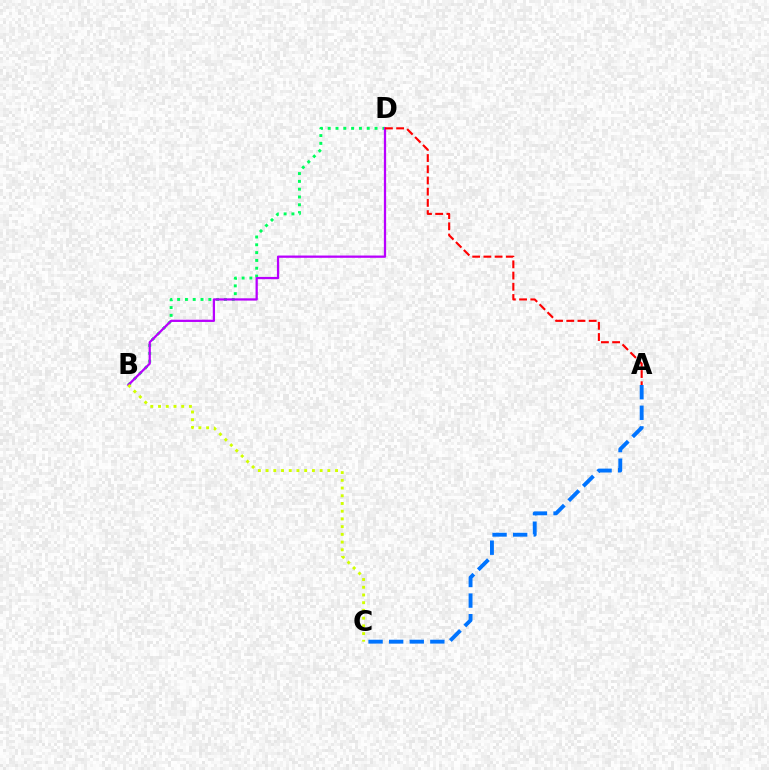{('B', 'D'): [{'color': '#00ff5c', 'line_style': 'dotted', 'thickness': 2.12}, {'color': '#b900ff', 'line_style': 'solid', 'thickness': 1.63}], ('A', 'C'): [{'color': '#0074ff', 'line_style': 'dashed', 'thickness': 2.8}], ('B', 'C'): [{'color': '#d1ff00', 'line_style': 'dotted', 'thickness': 2.1}], ('A', 'D'): [{'color': '#ff0000', 'line_style': 'dashed', 'thickness': 1.52}]}